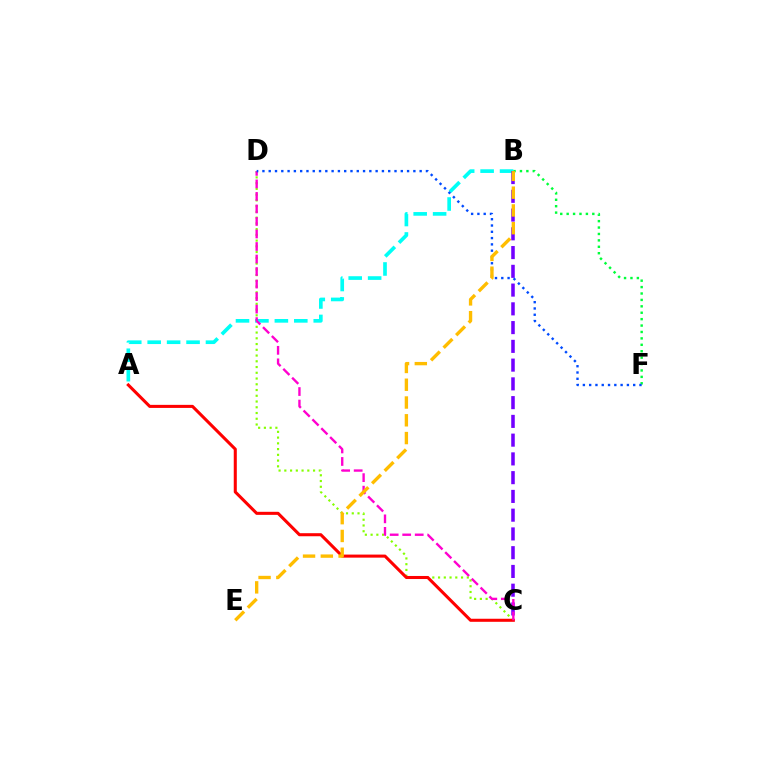{('C', 'D'): [{'color': '#84ff00', 'line_style': 'dotted', 'thickness': 1.56}, {'color': '#ff00cf', 'line_style': 'dashed', 'thickness': 1.7}], ('A', 'B'): [{'color': '#00fff6', 'line_style': 'dashed', 'thickness': 2.64}], ('B', 'F'): [{'color': '#00ff39', 'line_style': 'dotted', 'thickness': 1.74}], ('B', 'C'): [{'color': '#7200ff', 'line_style': 'dashed', 'thickness': 2.55}], ('A', 'C'): [{'color': '#ff0000', 'line_style': 'solid', 'thickness': 2.2}], ('D', 'F'): [{'color': '#004bff', 'line_style': 'dotted', 'thickness': 1.71}], ('B', 'E'): [{'color': '#ffbd00', 'line_style': 'dashed', 'thickness': 2.42}]}